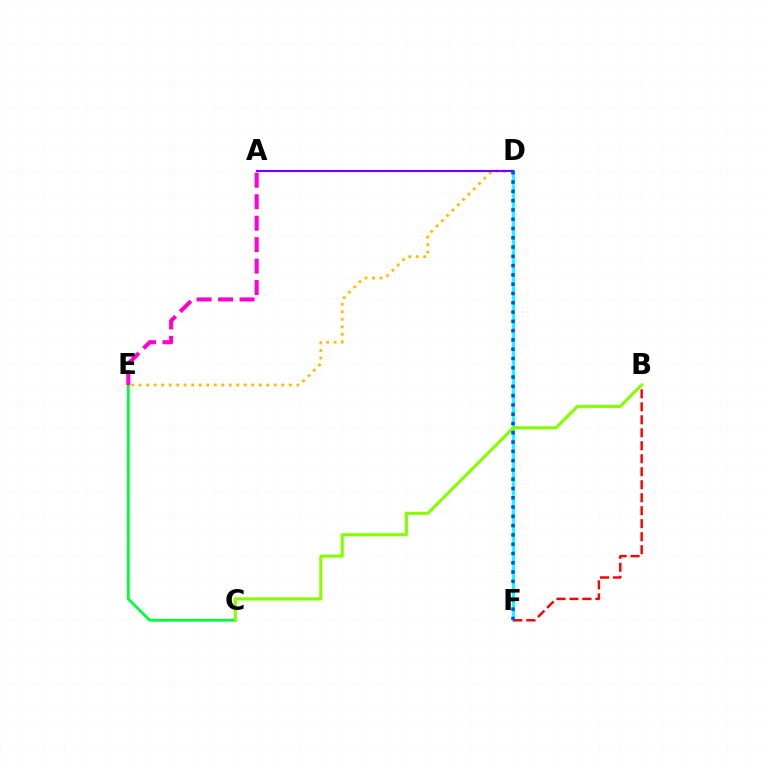{('C', 'E'): [{'color': '#00ff39', 'line_style': 'solid', 'thickness': 2.01}], ('D', 'F'): [{'color': '#00fff6', 'line_style': 'solid', 'thickness': 2.04}, {'color': '#004bff', 'line_style': 'dotted', 'thickness': 2.52}], ('A', 'E'): [{'color': '#ff00cf', 'line_style': 'dashed', 'thickness': 2.92}], ('D', 'E'): [{'color': '#ffbd00', 'line_style': 'dotted', 'thickness': 2.04}], ('B', 'F'): [{'color': '#ff0000', 'line_style': 'dashed', 'thickness': 1.76}], ('B', 'C'): [{'color': '#84ff00', 'line_style': 'solid', 'thickness': 2.22}], ('A', 'D'): [{'color': '#7200ff', 'line_style': 'solid', 'thickness': 1.57}]}